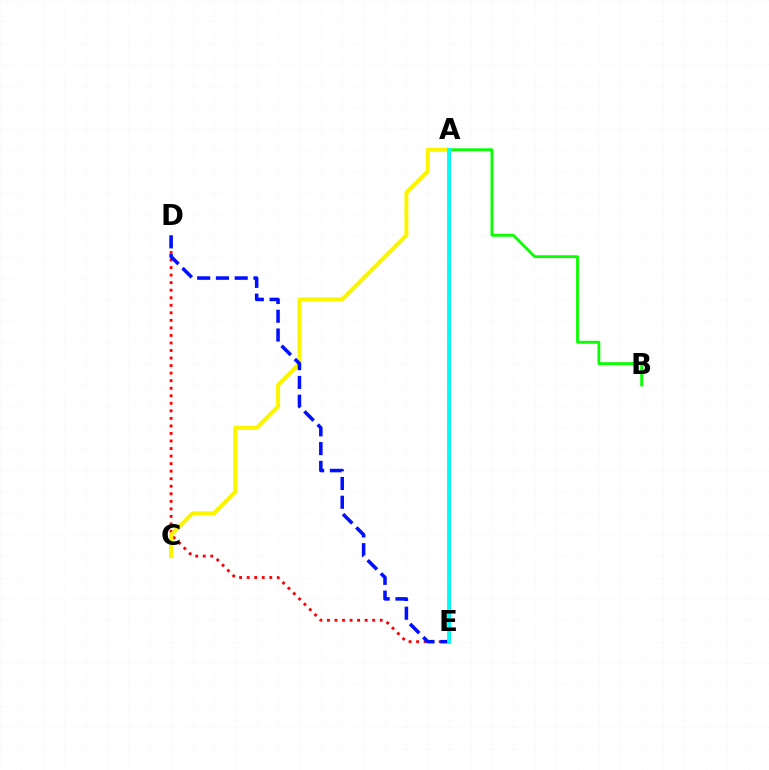{('A', 'B'): [{'color': '#08ff00', 'line_style': 'solid', 'thickness': 2.03}], ('D', 'E'): [{'color': '#ff0000', 'line_style': 'dotted', 'thickness': 2.05}, {'color': '#0010ff', 'line_style': 'dashed', 'thickness': 2.55}], ('A', 'E'): [{'color': '#ee00ff', 'line_style': 'solid', 'thickness': 1.84}, {'color': '#00fff6', 'line_style': 'solid', 'thickness': 2.76}], ('A', 'C'): [{'color': '#fcf500', 'line_style': 'solid', 'thickness': 2.89}]}